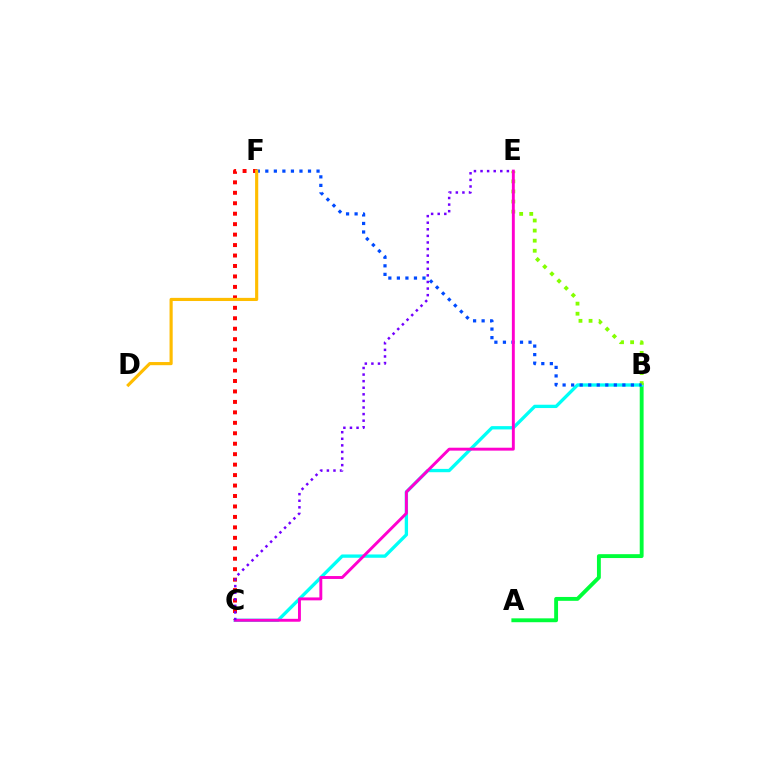{('A', 'B'): [{'color': '#00ff39', 'line_style': 'solid', 'thickness': 2.79}], ('B', 'C'): [{'color': '#00fff6', 'line_style': 'solid', 'thickness': 2.39}], ('C', 'F'): [{'color': '#ff0000', 'line_style': 'dotted', 'thickness': 2.84}], ('B', 'E'): [{'color': '#84ff00', 'line_style': 'dotted', 'thickness': 2.74}], ('B', 'F'): [{'color': '#004bff', 'line_style': 'dotted', 'thickness': 2.32}], ('C', 'E'): [{'color': '#ff00cf', 'line_style': 'solid', 'thickness': 2.1}, {'color': '#7200ff', 'line_style': 'dotted', 'thickness': 1.79}], ('D', 'F'): [{'color': '#ffbd00', 'line_style': 'solid', 'thickness': 2.26}]}